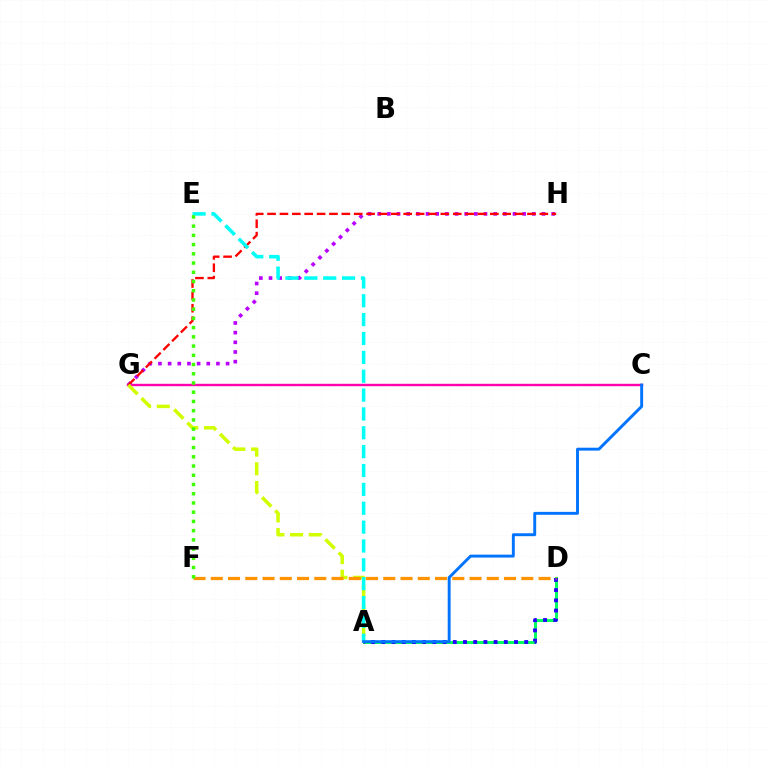{('C', 'G'): [{'color': '#ff00ac', 'line_style': 'solid', 'thickness': 1.73}], ('G', 'H'): [{'color': '#b900ff', 'line_style': 'dotted', 'thickness': 2.63}, {'color': '#ff0000', 'line_style': 'dashed', 'thickness': 1.68}], ('A', 'D'): [{'color': '#00ff5c', 'line_style': 'solid', 'thickness': 2.13}, {'color': '#2500ff', 'line_style': 'dotted', 'thickness': 2.77}], ('A', 'G'): [{'color': '#d1ff00', 'line_style': 'dashed', 'thickness': 2.54}], ('A', 'E'): [{'color': '#00fff6', 'line_style': 'dashed', 'thickness': 2.56}], ('D', 'F'): [{'color': '#ff9400', 'line_style': 'dashed', 'thickness': 2.34}], ('A', 'C'): [{'color': '#0074ff', 'line_style': 'solid', 'thickness': 2.1}], ('E', 'F'): [{'color': '#3dff00', 'line_style': 'dotted', 'thickness': 2.51}]}